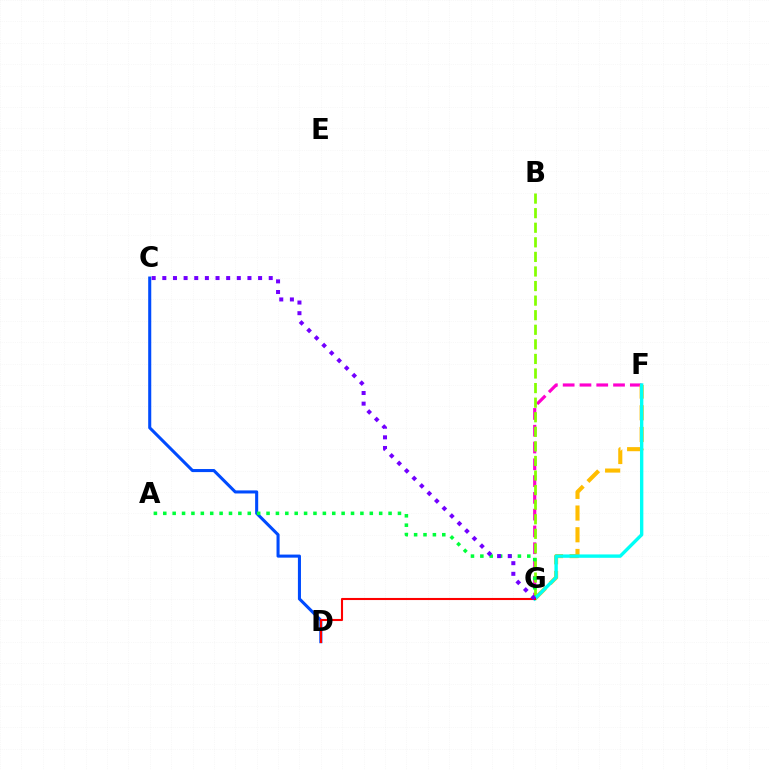{('F', 'G'): [{'color': '#ff00cf', 'line_style': 'dashed', 'thickness': 2.28}, {'color': '#ffbd00', 'line_style': 'dashed', 'thickness': 2.95}, {'color': '#00fff6', 'line_style': 'solid', 'thickness': 2.43}], ('C', 'D'): [{'color': '#004bff', 'line_style': 'solid', 'thickness': 2.21}], ('B', 'G'): [{'color': '#84ff00', 'line_style': 'dashed', 'thickness': 1.98}], ('A', 'G'): [{'color': '#00ff39', 'line_style': 'dotted', 'thickness': 2.55}], ('D', 'G'): [{'color': '#ff0000', 'line_style': 'solid', 'thickness': 1.51}], ('C', 'G'): [{'color': '#7200ff', 'line_style': 'dotted', 'thickness': 2.89}]}